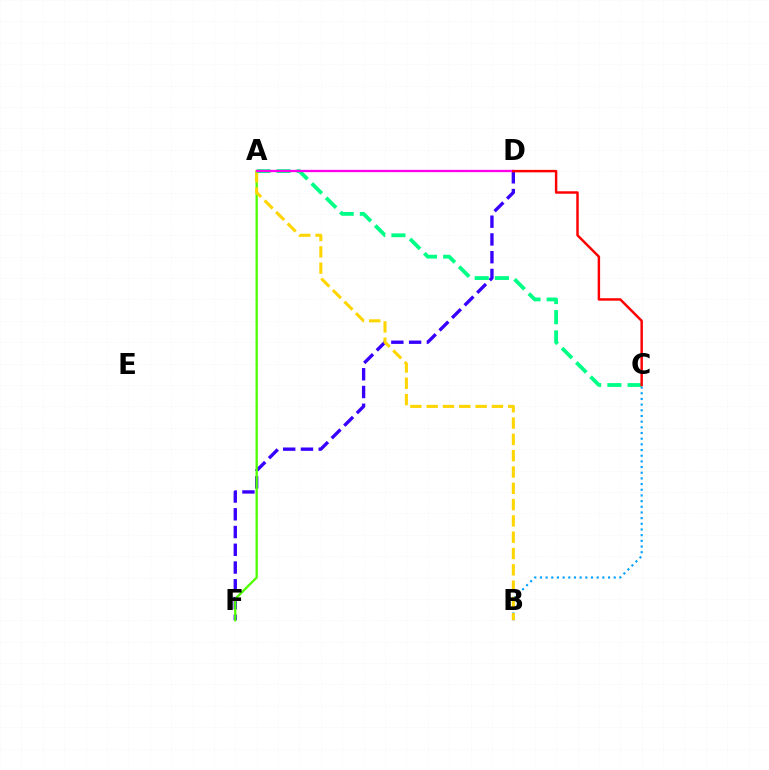{('B', 'C'): [{'color': '#009eff', 'line_style': 'dotted', 'thickness': 1.54}], ('D', 'F'): [{'color': '#3700ff', 'line_style': 'dashed', 'thickness': 2.41}], ('A', 'F'): [{'color': '#4fff00', 'line_style': 'solid', 'thickness': 1.66}], ('A', 'B'): [{'color': '#ffd500', 'line_style': 'dashed', 'thickness': 2.22}], ('A', 'C'): [{'color': '#00ff86', 'line_style': 'dashed', 'thickness': 2.74}], ('A', 'D'): [{'color': '#ff00ed', 'line_style': 'solid', 'thickness': 1.65}], ('C', 'D'): [{'color': '#ff0000', 'line_style': 'solid', 'thickness': 1.77}]}